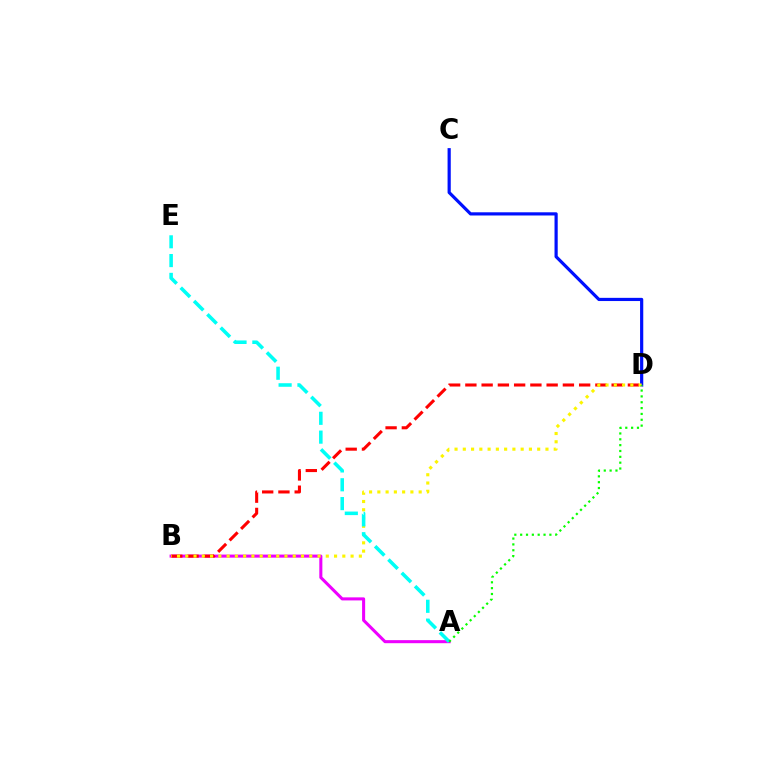{('A', 'B'): [{'color': '#ee00ff', 'line_style': 'solid', 'thickness': 2.2}], ('C', 'D'): [{'color': '#0010ff', 'line_style': 'solid', 'thickness': 2.3}], ('B', 'D'): [{'color': '#ff0000', 'line_style': 'dashed', 'thickness': 2.21}, {'color': '#fcf500', 'line_style': 'dotted', 'thickness': 2.25}], ('A', 'E'): [{'color': '#00fff6', 'line_style': 'dashed', 'thickness': 2.56}], ('A', 'D'): [{'color': '#08ff00', 'line_style': 'dotted', 'thickness': 1.59}]}